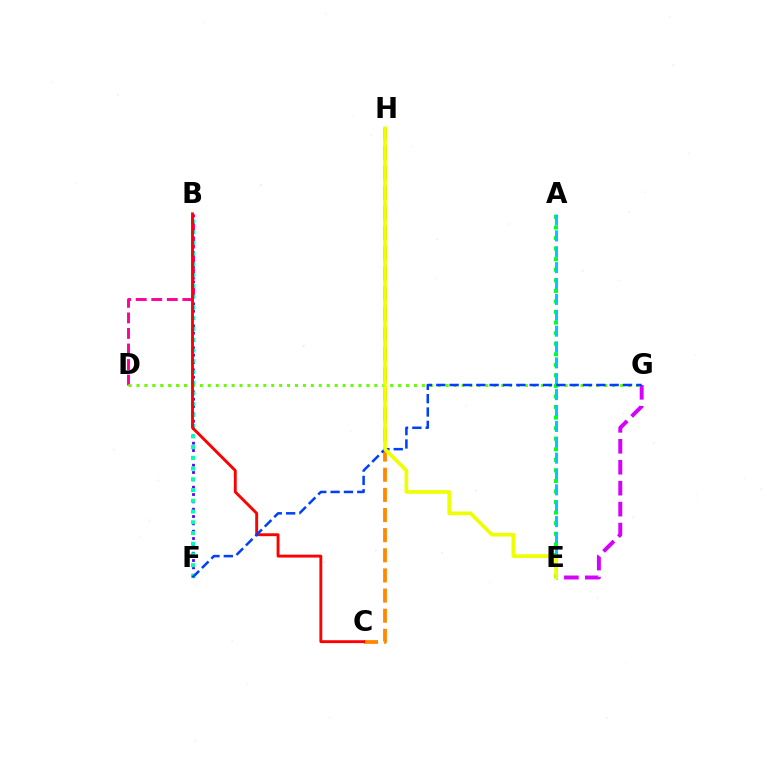{('A', 'E'): [{'color': '#00ff27', 'line_style': 'dotted', 'thickness': 2.87}, {'color': '#00c7ff', 'line_style': 'dashed', 'thickness': 2.16}], ('E', 'G'): [{'color': '#d600ff', 'line_style': 'dashed', 'thickness': 2.85}], ('B', 'F'): [{'color': '#4f00ff', 'line_style': 'dotted', 'thickness': 1.99}, {'color': '#00ffaf', 'line_style': 'dotted', 'thickness': 2.92}], ('C', 'H'): [{'color': '#ff8800', 'line_style': 'dashed', 'thickness': 2.74}], ('B', 'D'): [{'color': '#ff00a0', 'line_style': 'dashed', 'thickness': 2.11}], ('D', 'G'): [{'color': '#66ff00', 'line_style': 'dotted', 'thickness': 2.15}], ('B', 'C'): [{'color': '#ff0000', 'line_style': 'solid', 'thickness': 2.08}], ('F', 'G'): [{'color': '#003fff', 'line_style': 'dashed', 'thickness': 1.81}], ('E', 'H'): [{'color': '#eeff00', 'line_style': 'solid', 'thickness': 2.65}]}